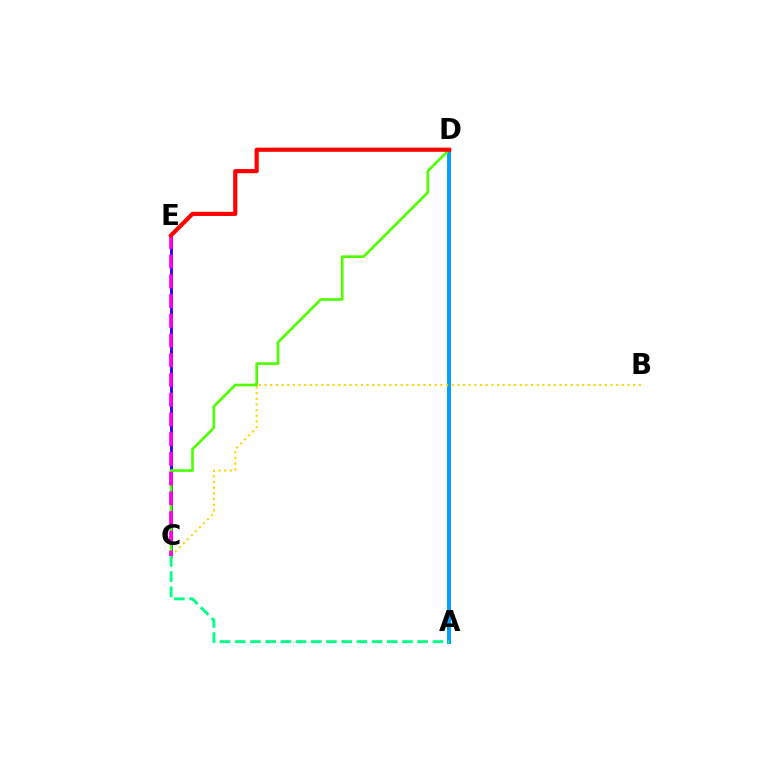{('A', 'D'): [{'color': '#009eff', 'line_style': 'solid', 'thickness': 2.81}], ('C', 'E'): [{'color': '#3700ff', 'line_style': 'solid', 'thickness': 2.08}, {'color': '#ff00ed', 'line_style': 'dashed', 'thickness': 2.68}], ('C', 'D'): [{'color': '#4fff00', 'line_style': 'solid', 'thickness': 1.91}], ('A', 'C'): [{'color': '#00ff86', 'line_style': 'dashed', 'thickness': 2.07}], ('B', 'C'): [{'color': '#ffd500', 'line_style': 'dotted', 'thickness': 1.54}], ('D', 'E'): [{'color': '#ff0000', 'line_style': 'solid', 'thickness': 2.99}]}